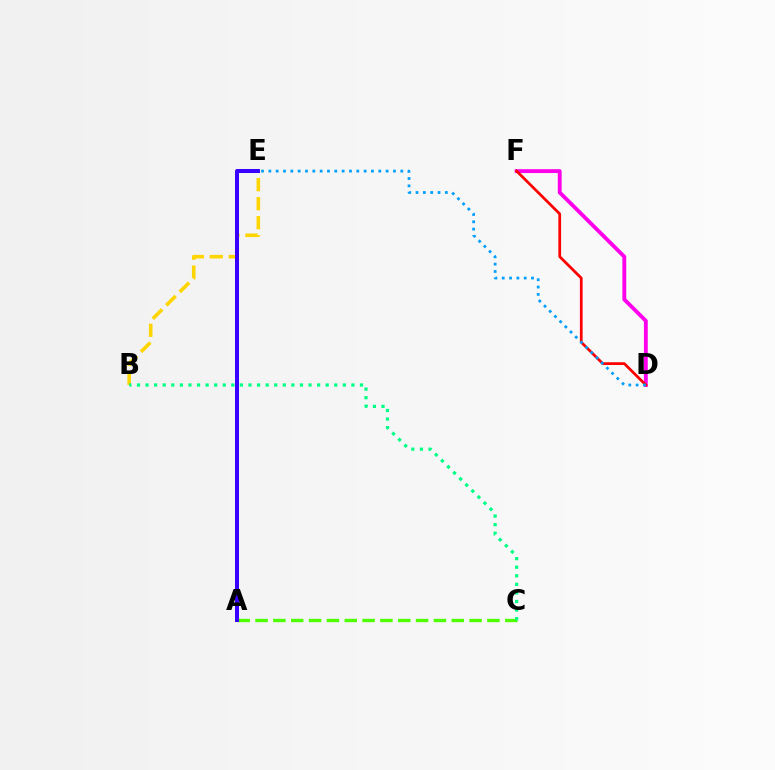{('A', 'C'): [{'color': '#4fff00', 'line_style': 'dashed', 'thickness': 2.42}], ('D', 'F'): [{'color': '#ff00ed', 'line_style': 'solid', 'thickness': 2.78}, {'color': '#ff0000', 'line_style': 'solid', 'thickness': 1.97}], ('B', 'E'): [{'color': '#ffd500', 'line_style': 'dashed', 'thickness': 2.58}], ('A', 'E'): [{'color': '#3700ff', 'line_style': 'solid', 'thickness': 2.89}], ('D', 'E'): [{'color': '#009eff', 'line_style': 'dotted', 'thickness': 1.99}], ('B', 'C'): [{'color': '#00ff86', 'line_style': 'dotted', 'thickness': 2.33}]}